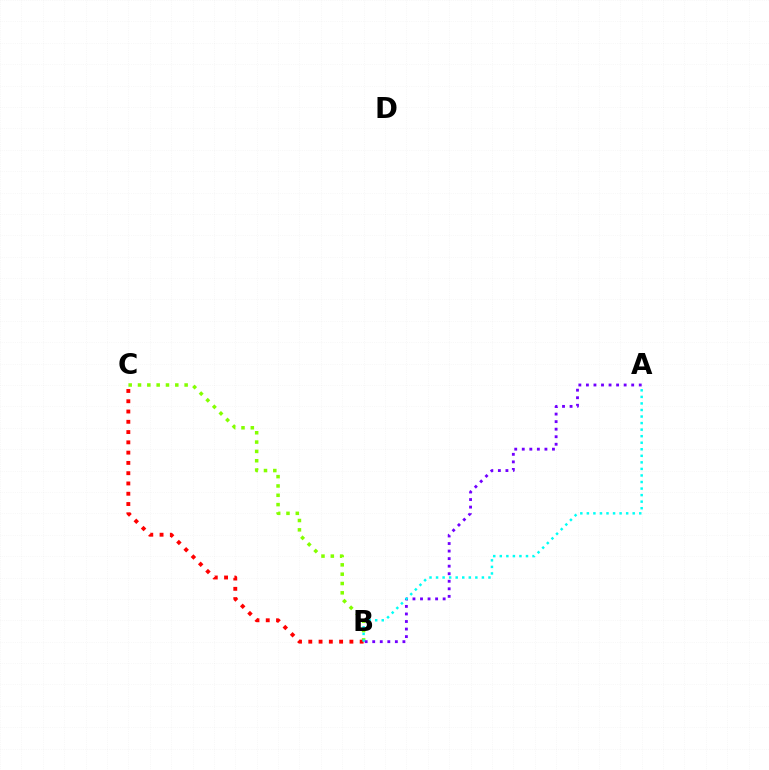{('B', 'C'): [{'color': '#84ff00', 'line_style': 'dotted', 'thickness': 2.53}, {'color': '#ff0000', 'line_style': 'dotted', 'thickness': 2.79}], ('A', 'B'): [{'color': '#7200ff', 'line_style': 'dotted', 'thickness': 2.05}, {'color': '#00fff6', 'line_style': 'dotted', 'thickness': 1.78}]}